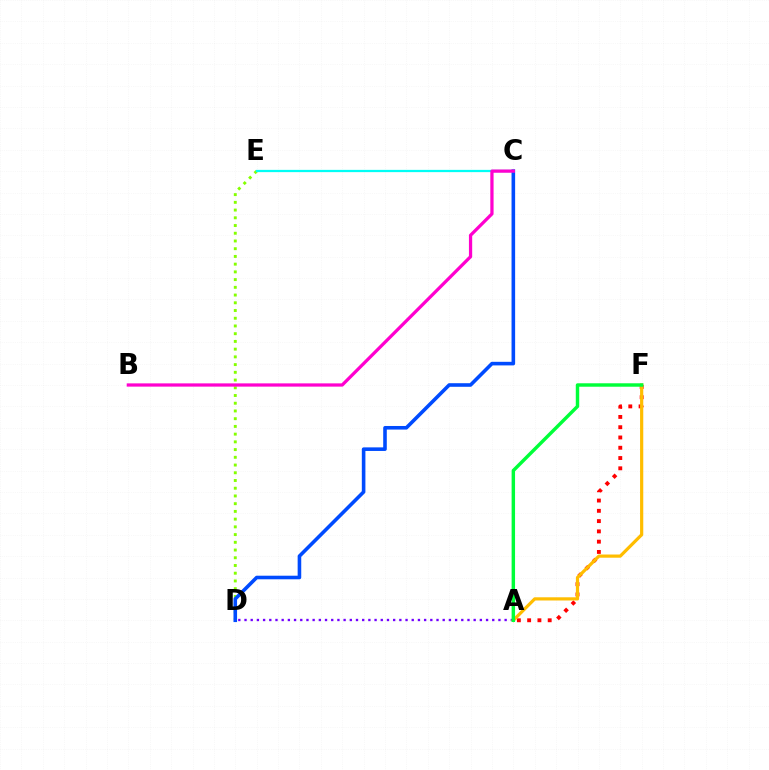{('D', 'E'): [{'color': '#84ff00', 'line_style': 'dotted', 'thickness': 2.1}], ('C', 'D'): [{'color': '#004bff', 'line_style': 'solid', 'thickness': 2.58}], ('A', 'F'): [{'color': '#ff0000', 'line_style': 'dotted', 'thickness': 2.79}, {'color': '#ffbd00', 'line_style': 'solid', 'thickness': 2.3}, {'color': '#00ff39', 'line_style': 'solid', 'thickness': 2.48}], ('A', 'D'): [{'color': '#7200ff', 'line_style': 'dotted', 'thickness': 1.68}], ('C', 'E'): [{'color': '#00fff6', 'line_style': 'solid', 'thickness': 1.62}], ('B', 'C'): [{'color': '#ff00cf', 'line_style': 'solid', 'thickness': 2.34}]}